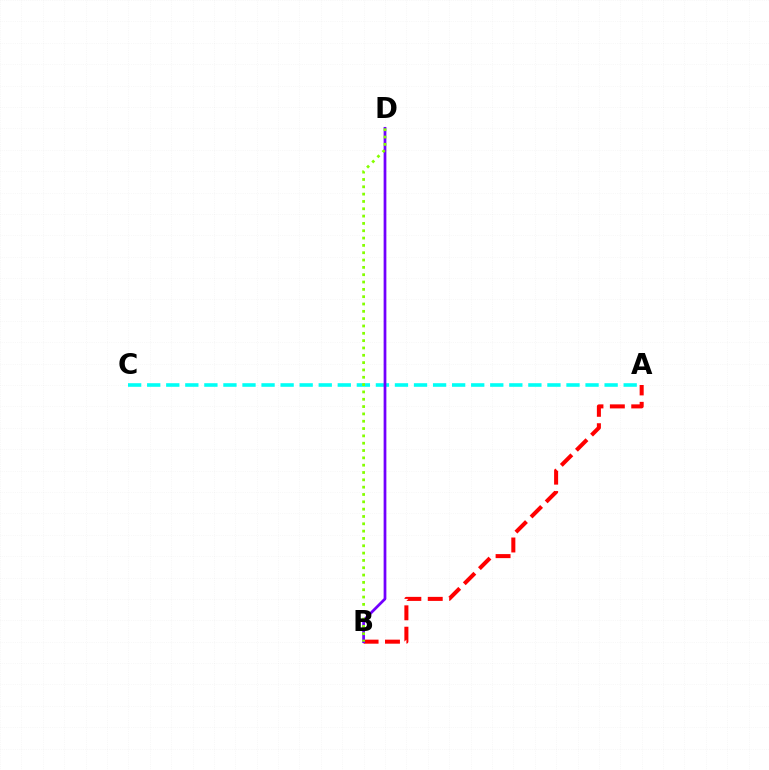{('A', 'B'): [{'color': '#ff0000', 'line_style': 'dashed', 'thickness': 2.91}], ('A', 'C'): [{'color': '#00fff6', 'line_style': 'dashed', 'thickness': 2.59}], ('B', 'D'): [{'color': '#7200ff', 'line_style': 'solid', 'thickness': 1.98}, {'color': '#84ff00', 'line_style': 'dotted', 'thickness': 1.99}]}